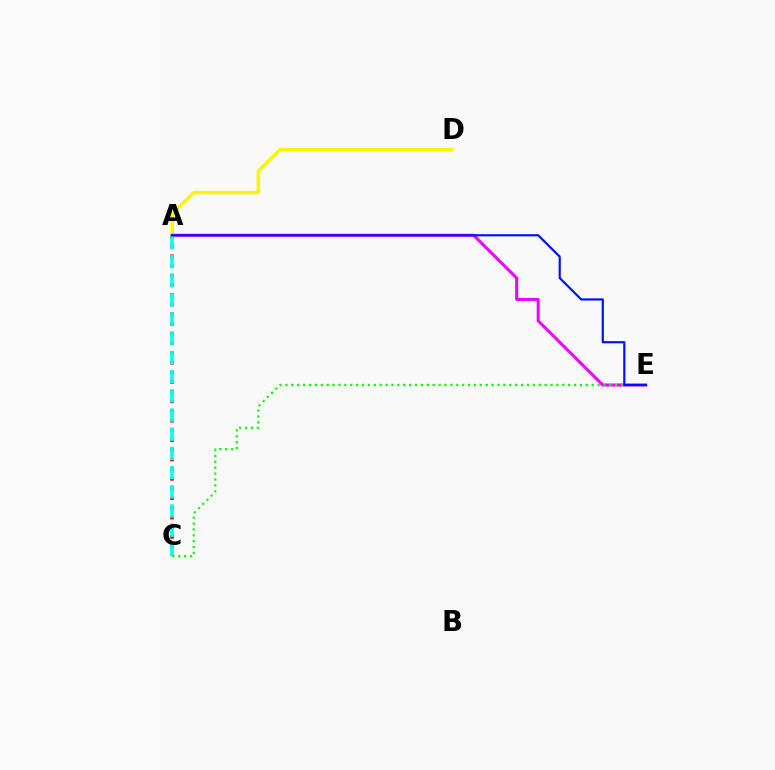{('A', 'D'): [{'color': '#fcf500', 'line_style': 'solid', 'thickness': 2.52}], ('A', 'C'): [{'color': '#ff0000', 'line_style': 'dotted', 'thickness': 2.63}, {'color': '#00fff6', 'line_style': 'dashed', 'thickness': 2.61}], ('A', 'E'): [{'color': '#ee00ff', 'line_style': 'solid', 'thickness': 2.18}, {'color': '#0010ff', 'line_style': 'solid', 'thickness': 1.56}], ('C', 'E'): [{'color': '#08ff00', 'line_style': 'dotted', 'thickness': 1.6}]}